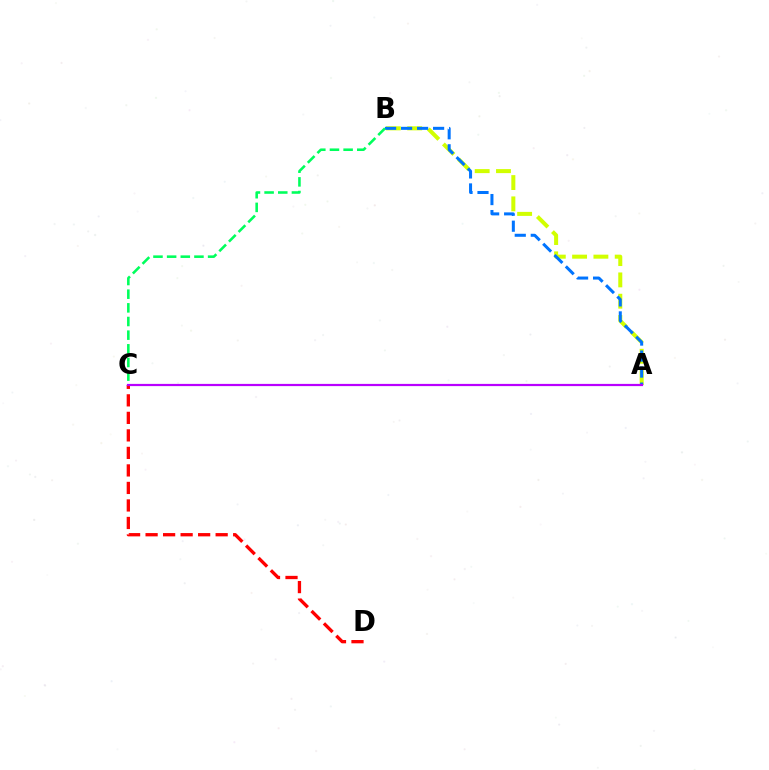{('A', 'B'): [{'color': '#d1ff00', 'line_style': 'dashed', 'thickness': 2.89}, {'color': '#0074ff', 'line_style': 'dashed', 'thickness': 2.17}], ('C', 'D'): [{'color': '#ff0000', 'line_style': 'dashed', 'thickness': 2.38}], ('B', 'C'): [{'color': '#00ff5c', 'line_style': 'dashed', 'thickness': 1.86}], ('A', 'C'): [{'color': '#b900ff', 'line_style': 'solid', 'thickness': 1.59}]}